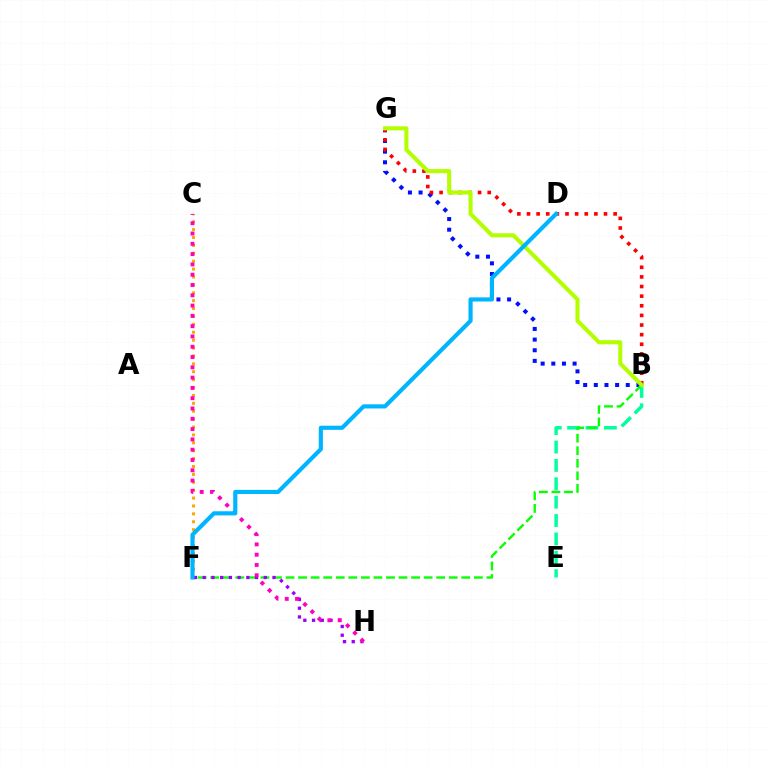{('B', 'E'): [{'color': '#00ff9d', 'line_style': 'dashed', 'thickness': 2.5}], ('B', 'G'): [{'color': '#0010ff', 'line_style': 'dotted', 'thickness': 2.89}, {'color': '#ff0000', 'line_style': 'dotted', 'thickness': 2.62}, {'color': '#b3ff00', 'line_style': 'solid', 'thickness': 2.93}], ('C', 'F'): [{'color': '#ffa500', 'line_style': 'dotted', 'thickness': 2.15}], ('B', 'F'): [{'color': '#08ff00', 'line_style': 'dashed', 'thickness': 1.71}], ('F', 'H'): [{'color': '#9b00ff', 'line_style': 'dotted', 'thickness': 2.37}], ('C', 'H'): [{'color': '#ff00bd', 'line_style': 'dotted', 'thickness': 2.8}], ('D', 'F'): [{'color': '#00b5ff', 'line_style': 'solid', 'thickness': 2.98}]}